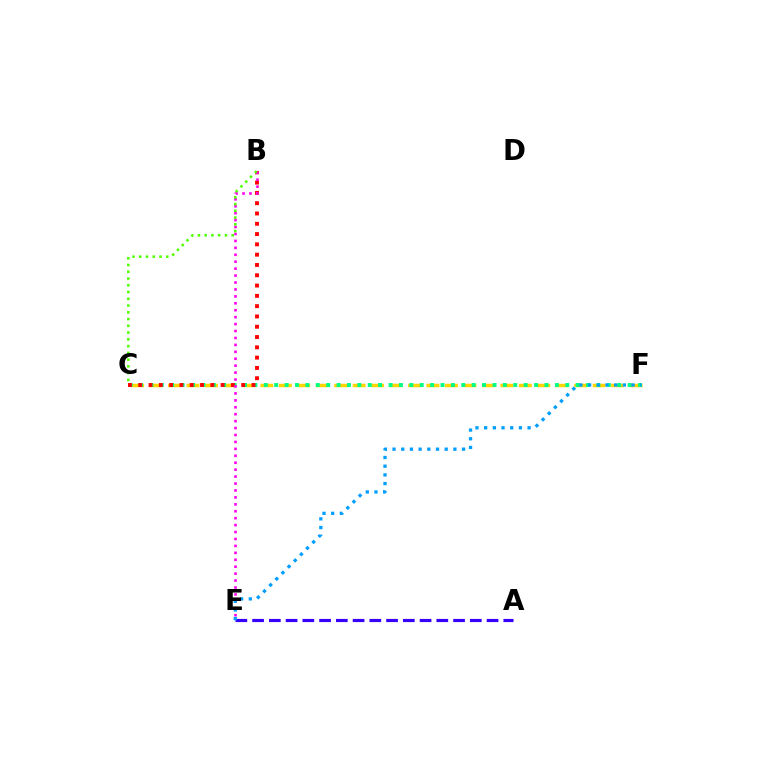{('A', 'E'): [{'color': '#3700ff', 'line_style': 'dashed', 'thickness': 2.28}], ('C', 'F'): [{'color': '#ffd500', 'line_style': 'dashed', 'thickness': 2.51}, {'color': '#00ff86', 'line_style': 'dotted', 'thickness': 2.82}], ('B', 'C'): [{'color': '#ff0000', 'line_style': 'dotted', 'thickness': 2.8}, {'color': '#4fff00', 'line_style': 'dotted', 'thickness': 1.84}], ('B', 'E'): [{'color': '#ff00ed', 'line_style': 'dotted', 'thickness': 1.88}], ('E', 'F'): [{'color': '#009eff', 'line_style': 'dotted', 'thickness': 2.36}]}